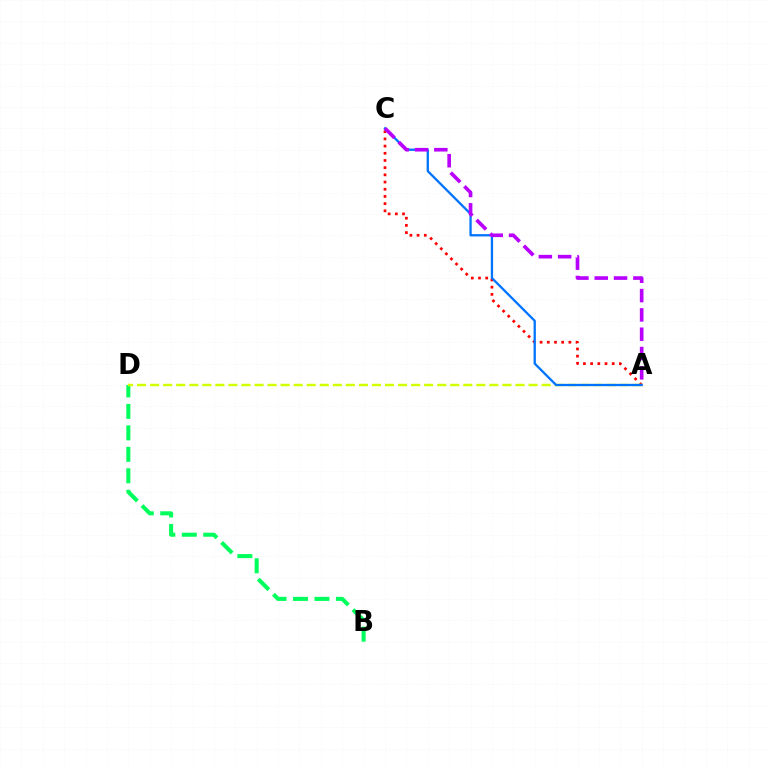{('B', 'D'): [{'color': '#00ff5c', 'line_style': 'dashed', 'thickness': 2.92}], ('A', 'C'): [{'color': '#ff0000', 'line_style': 'dotted', 'thickness': 1.95}, {'color': '#0074ff', 'line_style': 'solid', 'thickness': 1.66}, {'color': '#b900ff', 'line_style': 'dashed', 'thickness': 2.62}], ('A', 'D'): [{'color': '#d1ff00', 'line_style': 'dashed', 'thickness': 1.77}]}